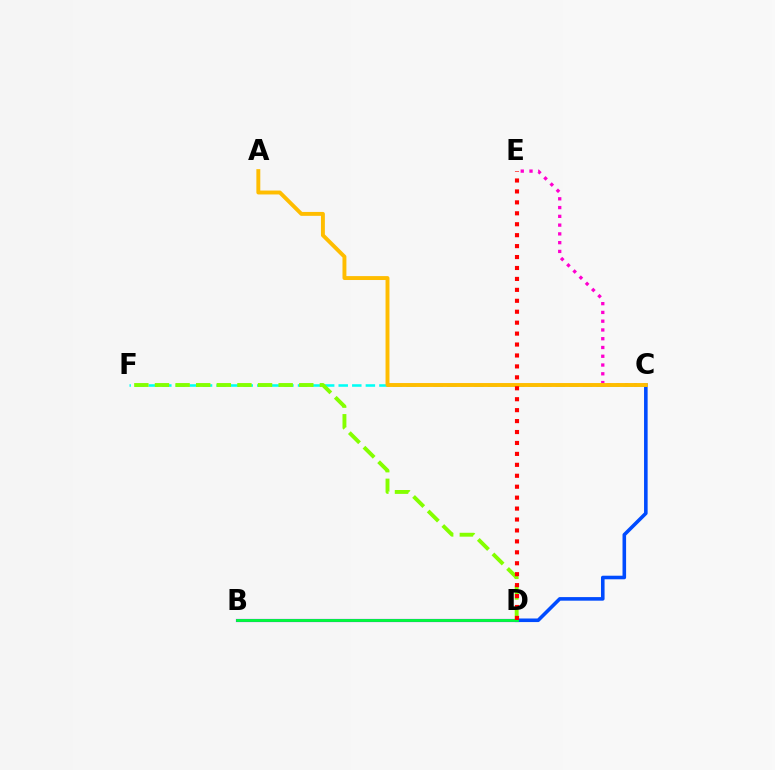{('B', 'D'): [{'color': '#7200ff', 'line_style': 'solid', 'thickness': 2.27}, {'color': '#00ff39', 'line_style': 'solid', 'thickness': 2.03}], ('C', 'E'): [{'color': '#ff00cf', 'line_style': 'dotted', 'thickness': 2.38}], ('C', 'F'): [{'color': '#00fff6', 'line_style': 'dashed', 'thickness': 1.84}], ('D', 'F'): [{'color': '#84ff00', 'line_style': 'dashed', 'thickness': 2.8}], ('C', 'D'): [{'color': '#004bff', 'line_style': 'solid', 'thickness': 2.58}], ('A', 'C'): [{'color': '#ffbd00', 'line_style': 'solid', 'thickness': 2.82}], ('D', 'E'): [{'color': '#ff0000', 'line_style': 'dotted', 'thickness': 2.97}]}